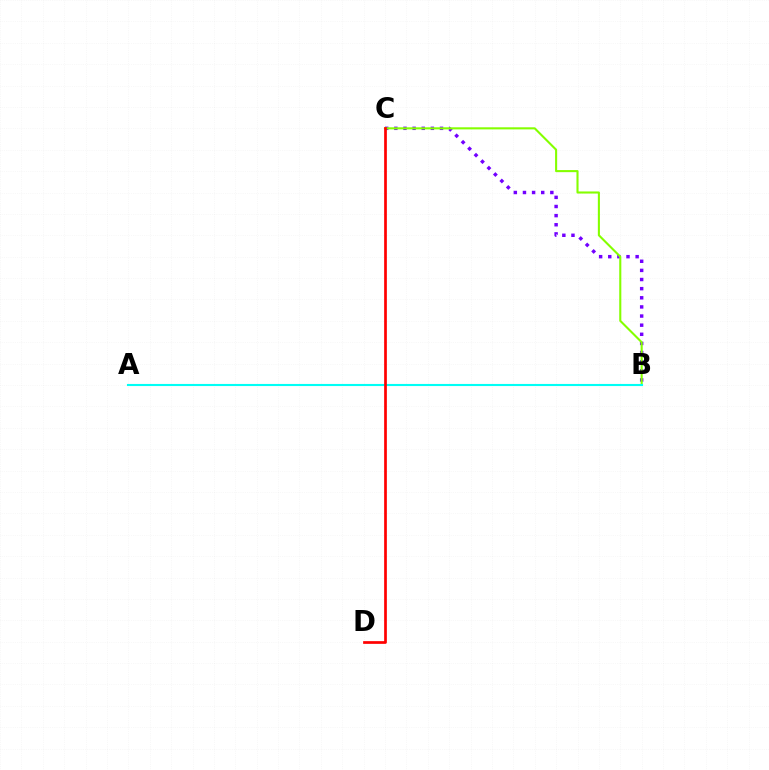{('B', 'C'): [{'color': '#7200ff', 'line_style': 'dotted', 'thickness': 2.48}, {'color': '#84ff00', 'line_style': 'solid', 'thickness': 1.51}], ('A', 'B'): [{'color': '#00fff6', 'line_style': 'solid', 'thickness': 1.52}], ('C', 'D'): [{'color': '#ff0000', 'line_style': 'solid', 'thickness': 1.95}]}